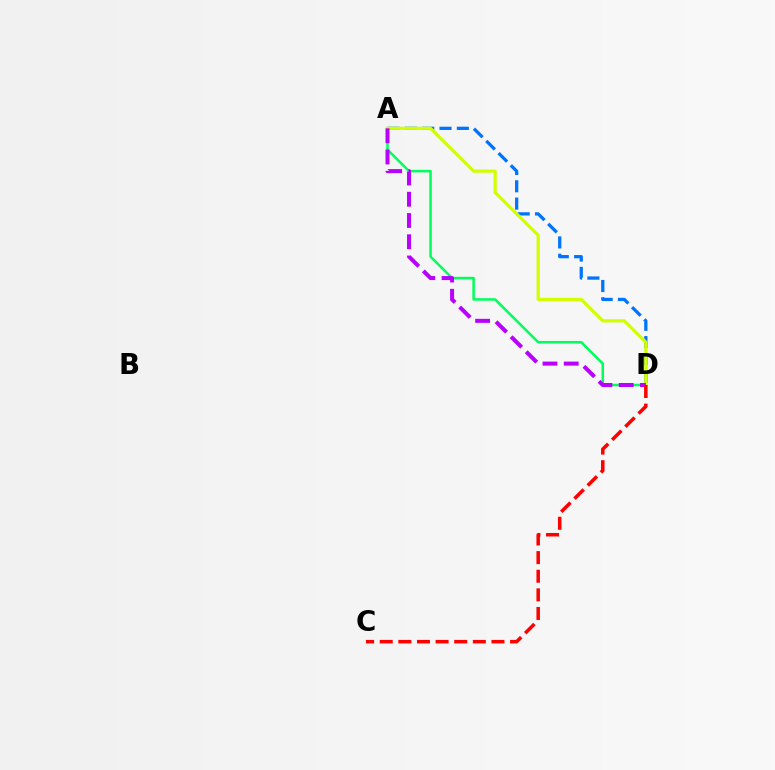{('A', 'D'): [{'color': '#0074ff', 'line_style': 'dashed', 'thickness': 2.35}, {'color': '#00ff5c', 'line_style': 'solid', 'thickness': 1.81}, {'color': '#d1ff00', 'line_style': 'solid', 'thickness': 2.31}, {'color': '#b900ff', 'line_style': 'dashed', 'thickness': 2.89}], ('C', 'D'): [{'color': '#ff0000', 'line_style': 'dashed', 'thickness': 2.53}]}